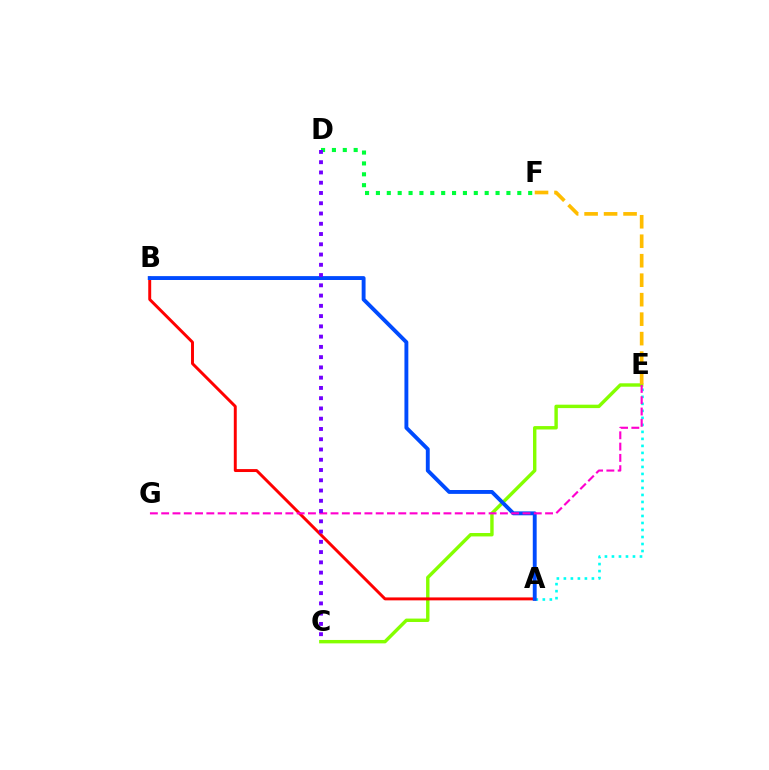{('C', 'E'): [{'color': '#84ff00', 'line_style': 'solid', 'thickness': 2.46}], ('D', 'F'): [{'color': '#00ff39', 'line_style': 'dotted', 'thickness': 2.95}], ('A', 'E'): [{'color': '#00fff6', 'line_style': 'dotted', 'thickness': 1.9}], ('A', 'B'): [{'color': '#ff0000', 'line_style': 'solid', 'thickness': 2.11}, {'color': '#004bff', 'line_style': 'solid', 'thickness': 2.8}], ('E', 'G'): [{'color': '#ff00cf', 'line_style': 'dashed', 'thickness': 1.53}], ('E', 'F'): [{'color': '#ffbd00', 'line_style': 'dashed', 'thickness': 2.65}], ('C', 'D'): [{'color': '#7200ff', 'line_style': 'dotted', 'thickness': 2.79}]}